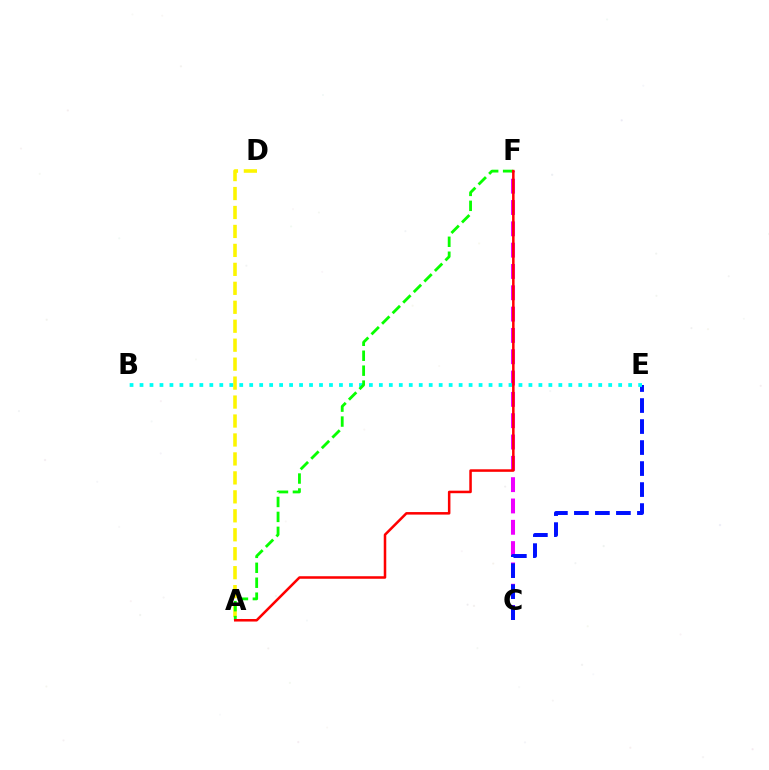{('C', 'F'): [{'color': '#ee00ff', 'line_style': 'dashed', 'thickness': 2.9}], ('C', 'E'): [{'color': '#0010ff', 'line_style': 'dashed', 'thickness': 2.85}], ('A', 'D'): [{'color': '#fcf500', 'line_style': 'dashed', 'thickness': 2.58}], ('B', 'E'): [{'color': '#00fff6', 'line_style': 'dotted', 'thickness': 2.71}], ('A', 'F'): [{'color': '#08ff00', 'line_style': 'dashed', 'thickness': 2.03}, {'color': '#ff0000', 'line_style': 'solid', 'thickness': 1.82}]}